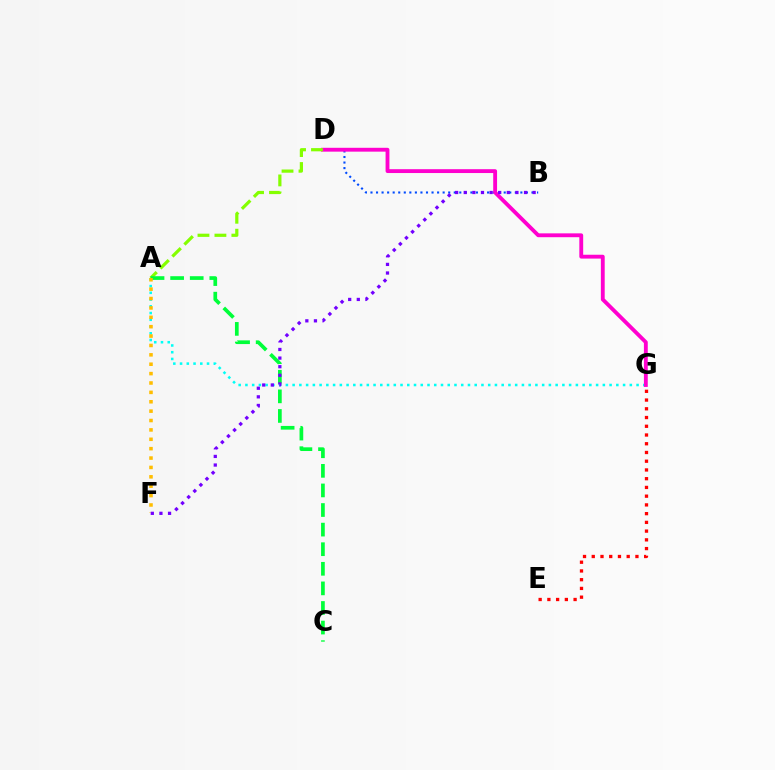{('A', 'G'): [{'color': '#00fff6', 'line_style': 'dotted', 'thickness': 1.83}], ('B', 'D'): [{'color': '#004bff', 'line_style': 'dotted', 'thickness': 1.51}], ('E', 'G'): [{'color': '#ff0000', 'line_style': 'dotted', 'thickness': 2.37}], ('D', 'G'): [{'color': '#ff00cf', 'line_style': 'solid', 'thickness': 2.77}], ('A', 'D'): [{'color': '#84ff00', 'line_style': 'dashed', 'thickness': 2.3}], ('A', 'C'): [{'color': '#00ff39', 'line_style': 'dashed', 'thickness': 2.66}], ('A', 'F'): [{'color': '#ffbd00', 'line_style': 'dotted', 'thickness': 2.55}], ('B', 'F'): [{'color': '#7200ff', 'line_style': 'dotted', 'thickness': 2.34}]}